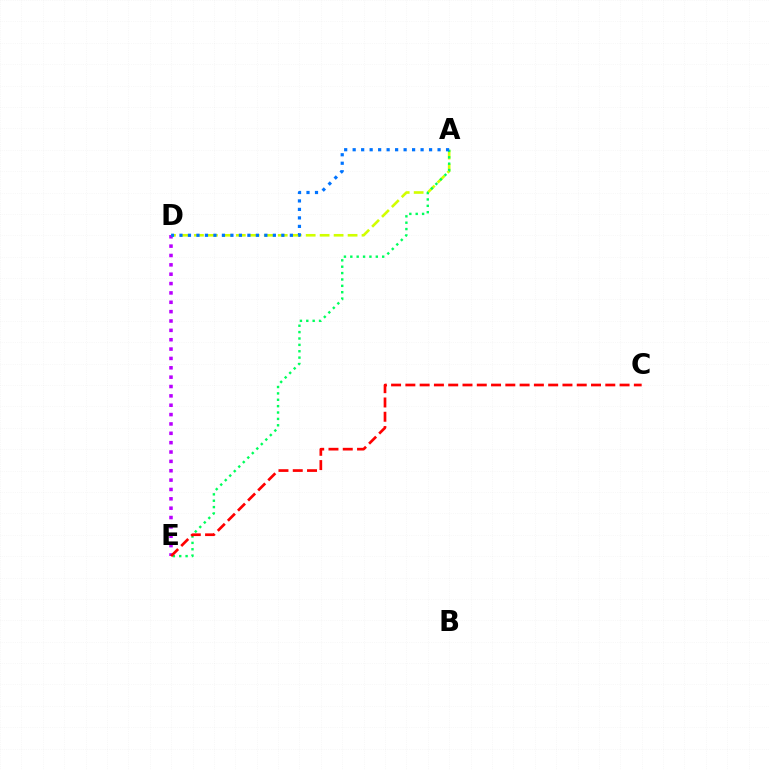{('D', 'E'): [{'color': '#b900ff', 'line_style': 'dotted', 'thickness': 2.54}], ('A', 'D'): [{'color': '#d1ff00', 'line_style': 'dashed', 'thickness': 1.9}, {'color': '#0074ff', 'line_style': 'dotted', 'thickness': 2.31}], ('A', 'E'): [{'color': '#00ff5c', 'line_style': 'dotted', 'thickness': 1.73}], ('C', 'E'): [{'color': '#ff0000', 'line_style': 'dashed', 'thickness': 1.94}]}